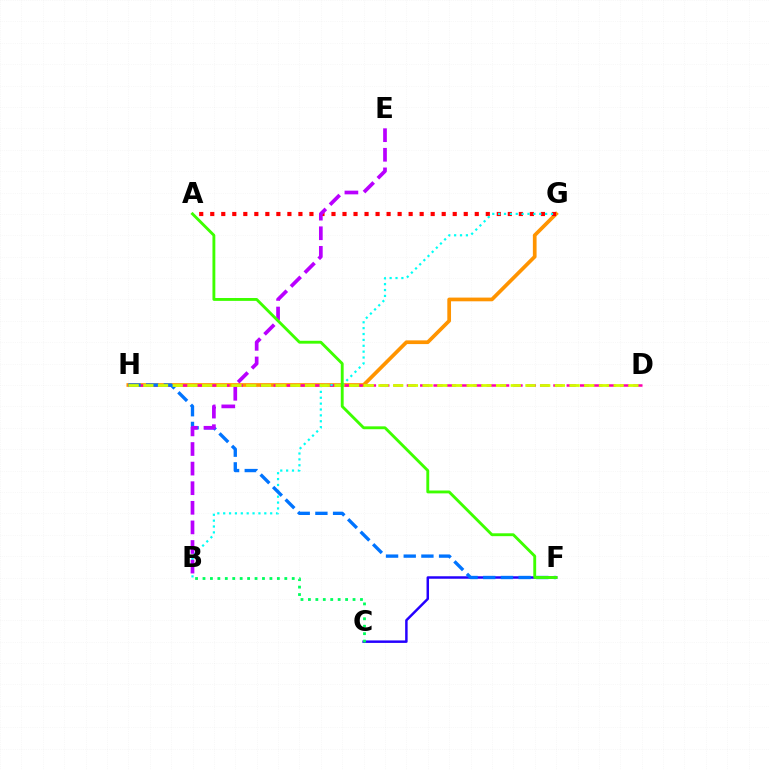{('G', 'H'): [{'color': '#ff9400', 'line_style': 'solid', 'thickness': 2.67}], ('A', 'G'): [{'color': '#ff0000', 'line_style': 'dotted', 'thickness': 2.99}], ('C', 'F'): [{'color': '#2500ff', 'line_style': 'solid', 'thickness': 1.78}], ('D', 'H'): [{'color': '#ff00ac', 'line_style': 'dashed', 'thickness': 1.81}, {'color': '#d1ff00', 'line_style': 'dashed', 'thickness': 2.0}], ('B', 'G'): [{'color': '#00fff6', 'line_style': 'dotted', 'thickness': 1.6}], ('F', 'H'): [{'color': '#0074ff', 'line_style': 'dashed', 'thickness': 2.4}], ('B', 'C'): [{'color': '#00ff5c', 'line_style': 'dotted', 'thickness': 2.02}], ('B', 'E'): [{'color': '#b900ff', 'line_style': 'dashed', 'thickness': 2.66}], ('A', 'F'): [{'color': '#3dff00', 'line_style': 'solid', 'thickness': 2.06}]}